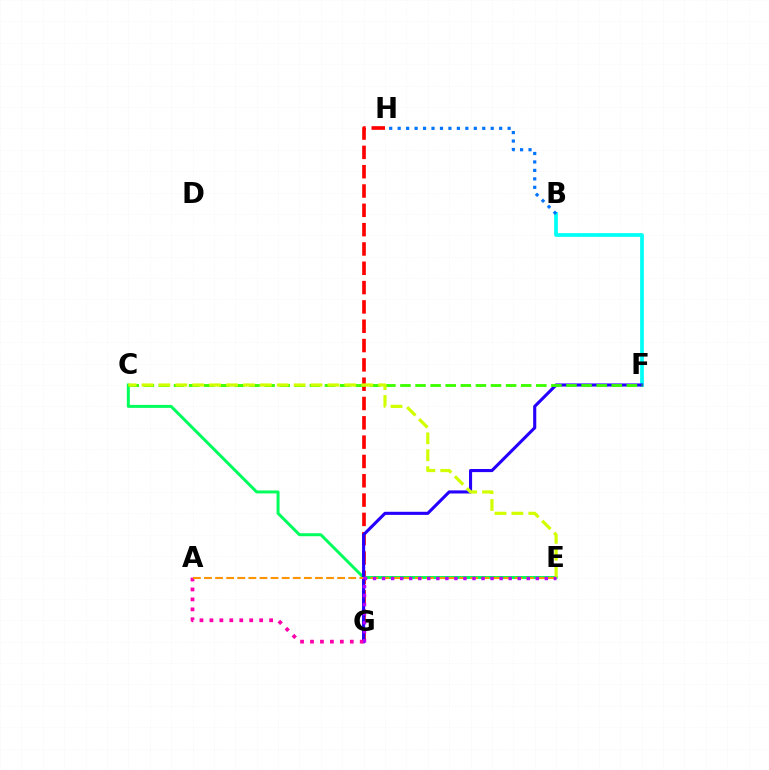{('G', 'H'): [{'color': '#ff0000', 'line_style': 'dashed', 'thickness': 2.62}], ('C', 'E'): [{'color': '#00ff5c', 'line_style': 'solid', 'thickness': 2.14}, {'color': '#d1ff00', 'line_style': 'dashed', 'thickness': 2.3}], ('B', 'F'): [{'color': '#00fff6', 'line_style': 'solid', 'thickness': 2.68}], ('F', 'G'): [{'color': '#2500ff', 'line_style': 'solid', 'thickness': 2.23}], ('A', 'G'): [{'color': '#ff00ac', 'line_style': 'dotted', 'thickness': 2.7}], ('C', 'F'): [{'color': '#3dff00', 'line_style': 'dashed', 'thickness': 2.05}], ('B', 'H'): [{'color': '#0074ff', 'line_style': 'dotted', 'thickness': 2.3}], ('A', 'E'): [{'color': '#ff9400', 'line_style': 'dashed', 'thickness': 1.51}], ('E', 'G'): [{'color': '#b900ff', 'line_style': 'dotted', 'thickness': 2.46}]}